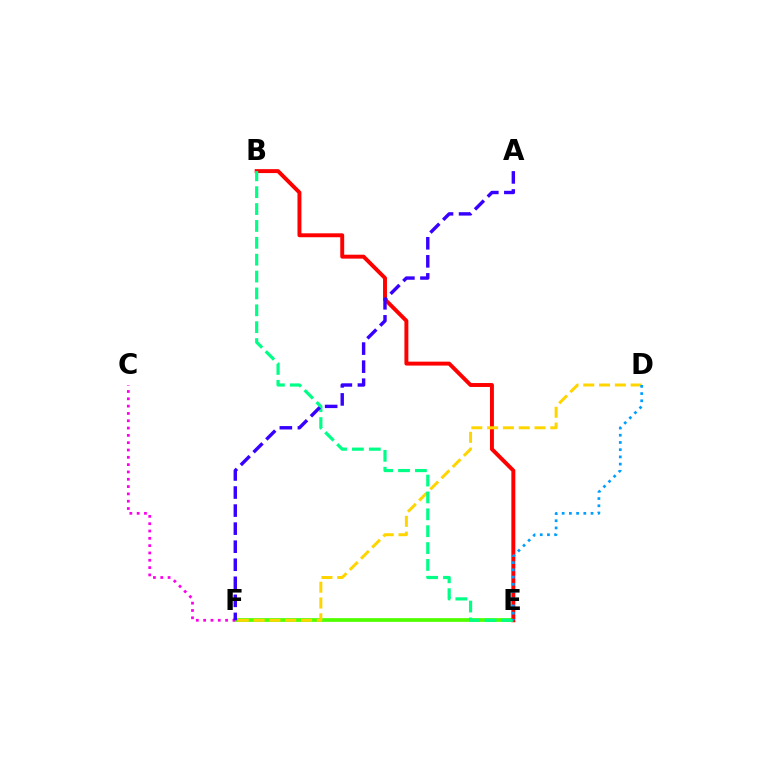{('E', 'F'): [{'color': '#4fff00', 'line_style': 'solid', 'thickness': 2.69}], ('B', 'E'): [{'color': '#ff0000', 'line_style': 'solid', 'thickness': 2.83}, {'color': '#00ff86', 'line_style': 'dashed', 'thickness': 2.29}], ('C', 'F'): [{'color': '#ff00ed', 'line_style': 'dotted', 'thickness': 1.99}], ('D', 'F'): [{'color': '#ffd500', 'line_style': 'dashed', 'thickness': 2.15}], ('D', 'E'): [{'color': '#009eff', 'line_style': 'dotted', 'thickness': 1.96}], ('A', 'F'): [{'color': '#3700ff', 'line_style': 'dashed', 'thickness': 2.45}]}